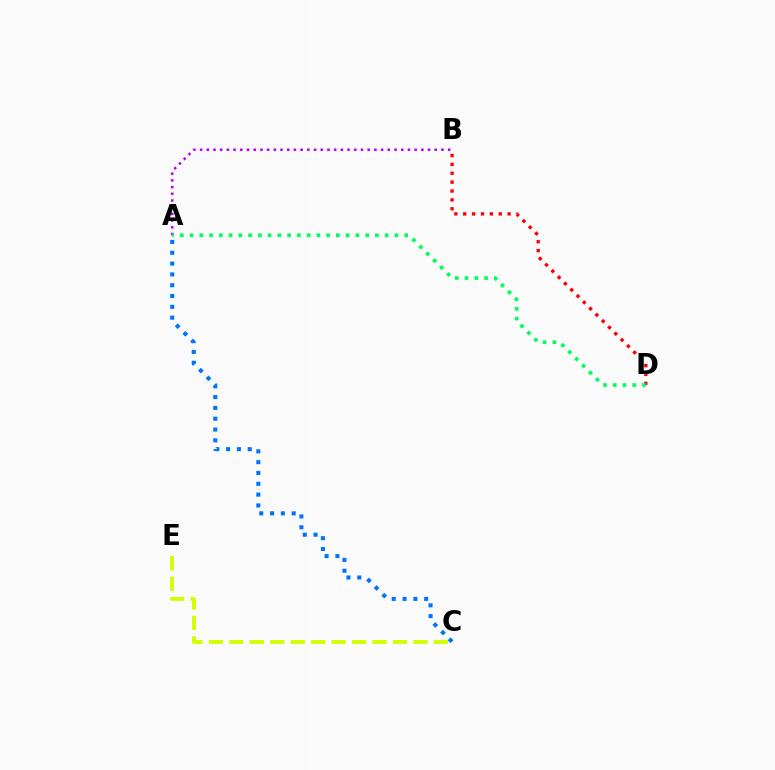{('A', 'B'): [{'color': '#b900ff', 'line_style': 'dotted', 'thickness': 1.82}], ('B', 'D'): [{'color': '#ff0000', 'line_style': 'dotted', 'thickness': 2.41}], ('A', 'D'): [{'color': '#00ff5c', 'line_style': 'dotted', 'thickness': 2.65}], ('A', 'C'): [{'color': '#0074ff', 'line_style': 'dotted', 'thickness': 2.94}], ('C', 'E'): [{'color': '#d1ff00', 'line_style': 'dashed', 'thickness': 2.78}]}